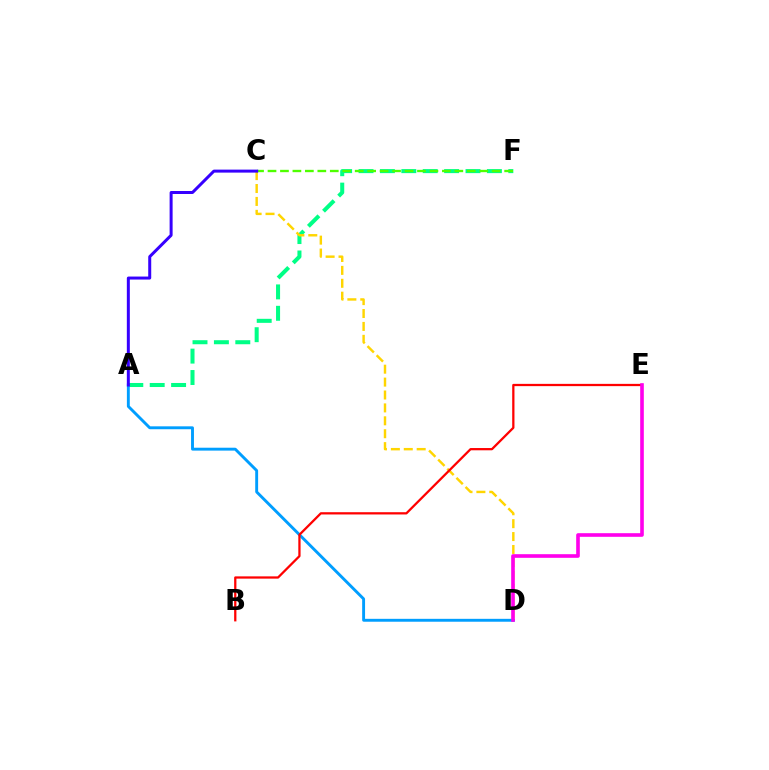{('A', 'F'): [{'color': '#00ff86', 'line_style': 'dashed', 'thickness': 2.91}], ('C', 'D'): [{'color': '#ffd500', 'line_style': 'dashed', 'thickness': 1.75}], ('A', 'D'): [{'color': '#009eff', 'line_style': 'solid', 'thickness': 2.09}], ('B', 'E'): [{'color': '#ff0000', 'line_style': 'solid', 'thickness': 1.63}], ('D', 'E'): [{'color': '#ff00ed', 'line_style': 'solid', 'thickness': 2.61}], ('C', 'F'): [{'color': '#4fff00', 'line_style': 'dashed', 'thickness': 1.69}], ('A', 'C'): [{'color': '#3700ff', 'line_style': 'solid', 'thickness': 2.16}]}